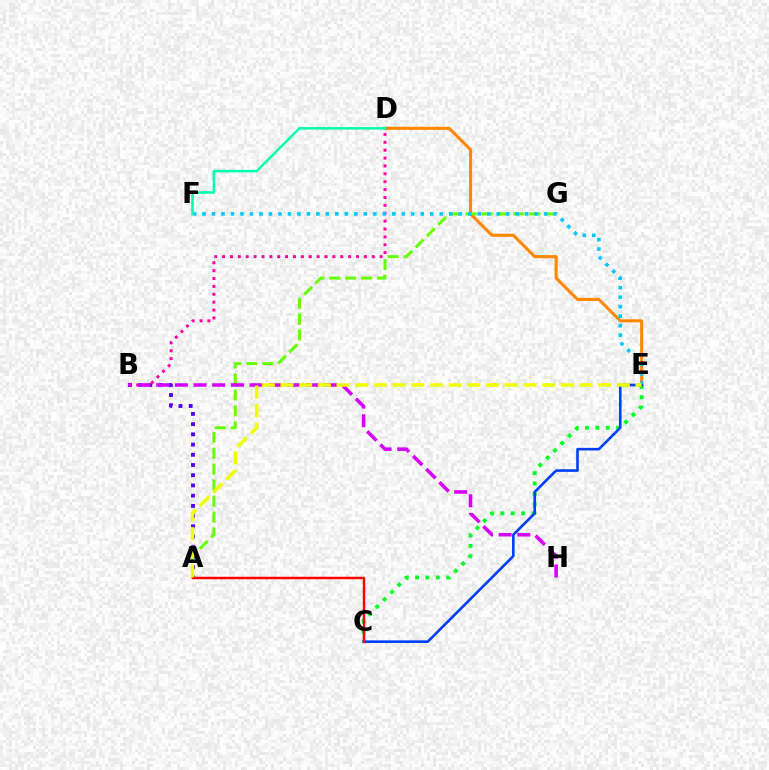{('D', 'E'): [{'color': '#ff8800', 'line_style': 'solid', 'thickness': 2.23}], ('C', 'E'): [{'color': '#00ff27', 'line_style': 'dotted', 'thickness': 2.82}, {'color': '#003fff', 'line_style': 'solid', 'thickness': 1.88}], ('A', 'B'): [{'color': '#4f00ff', 'line_style': 'dotted', 'thickness': 2.78}], ('A', 'G'): [{'color': '#66ff00', 'line_style': 'dashed', 'thickness': 2.17}], ('B', 'D'): [{'color': '#ff00a0', 'line_style': 'dotted', 'thickness': 2.14}], ('E', 'F'): [{'color': '#00c7ff', 'line_style': 'dotted', 'thickness': 2.58}], ('B', 'H'): [{'color': '#d600ff', 'line_style': 'dashed', 'thickness': 2.54}], ('A', 'C'): [{'color': '#ff0000', 'line_style': 'solid', 'thickness': 1.77}], ('A', 'E'): [{'color': '#eeff00', 'line_style': 'dashed', 'thickness': 2.54}], ('D', 'F'): [{'color': '#00ffaf', 'line_style': 'solid', 'thickness': 1.83}]}